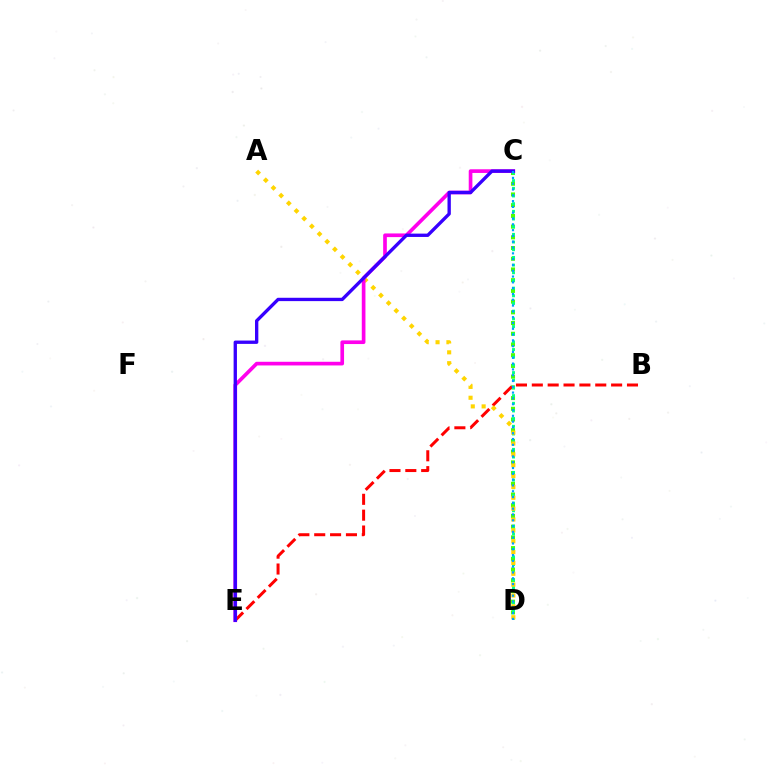{('C', 'D'): [{'color': '#4fff00', 'line_style': 'dotted', 'thickness': 2.91}, {'color': '#00ff86', 'line_style': 'dotted', 'thickness': 2.09}, {'color': '#009eff', 'line_style': 'dotted', 'thickness': 1.58}], ('B', 'E'): [{'color': '#ff0000', 'line_style': 'dashed', 'thickness': 2.15}], ('A', 'D'): [{'color': '#ffd500', 'line_style': 'dotted', 'thickness': 2.95}], ('C', 'E'): [{'color': '#ff00ed', 'line_style': 'solid', 'thickness': 2.64}, {'color': '#3700ff', 'line_style': 'solid', 'thickness': 2.4}]}